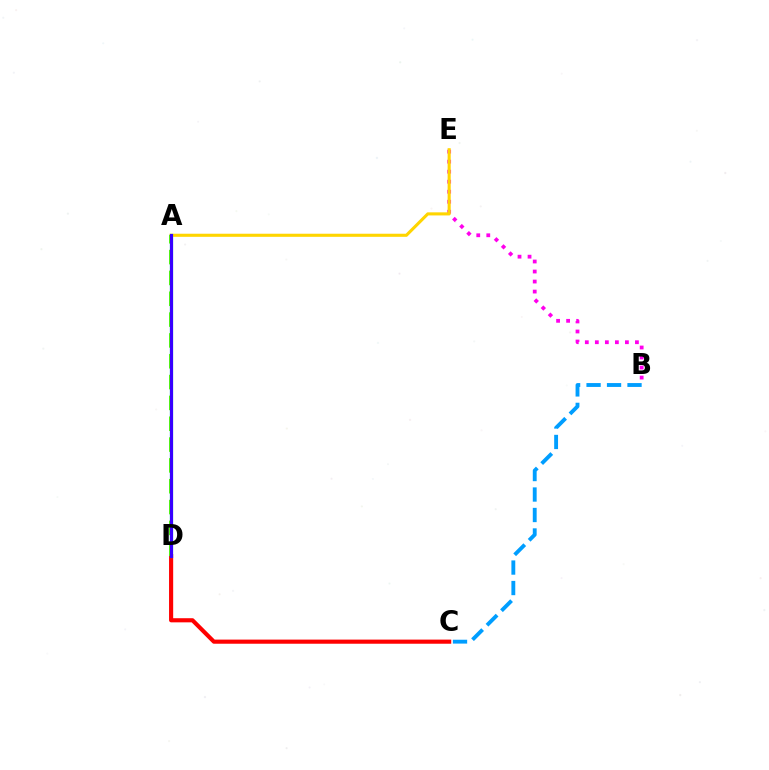{('C', 'D'): [{'color': '#ff0000', 'line_style': 'solid', 'thickness': 2.97}], ('A', 'D'): [{'color': '#00ff86', 'line_style': 'solid', 'thickness': 2.3}, {'color': '#4fff00', 'line_style': 'dashed', 'thickness': 2.83}, {'color': '#3700ff', 'line_style': 'solid', 'thickness': 2.25}], ('B', 'E'): [{'color': '#ff00ed', 'line_style': 'dotted', 'thickness': 2.72}], ('A', 'E'): [{'color': '#ffd500', 'line_style': 'solid', 'thickness': 2.23}], ('B', 'C'): [{'color': '#009eff', 'line_style': 'dashed', 'thickness': 2.78}]}